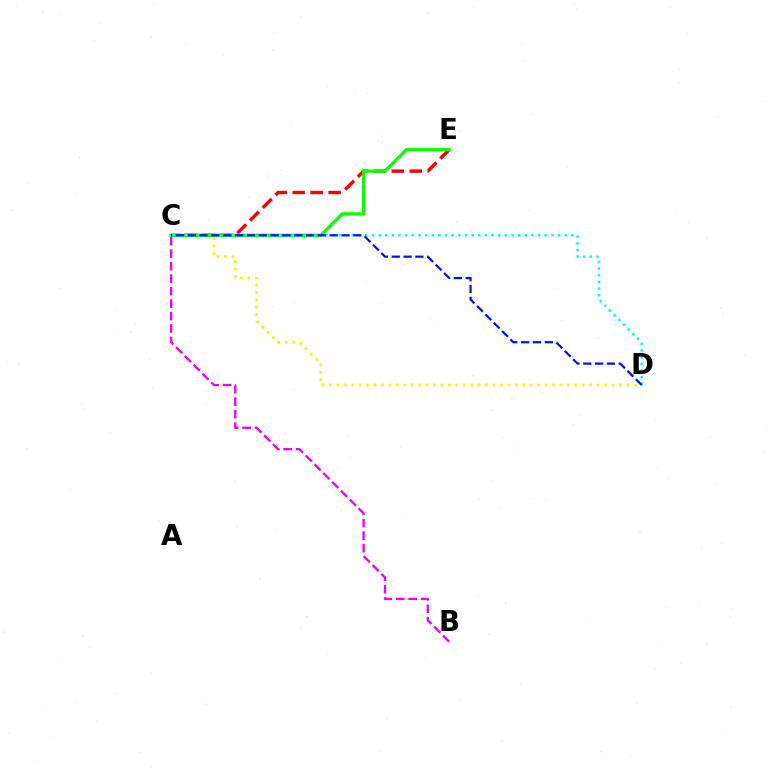{('C', 'E'): [{'color': '#ff0000', 'line_style': 'dashed', 'thickness': 2.44}, {'color': '#08ff00', 'line_style': 'solid', 'thickness': 2.38}], ('C', 'D'): [{'color': '#fcf500', 'line_style': 'dotted', 'thickness': 2.02}, {'color': '#00fff6', 'line_style': 'dotted', 'thickness': 1.81}, {'color': '#0010ff', 'line_style': 'dashed', 'thickness': 1.61}], ('B', 'C'): [{'color': '#ee00ff', 'line_style': 'dashed', 'thickness': 1.7}]}